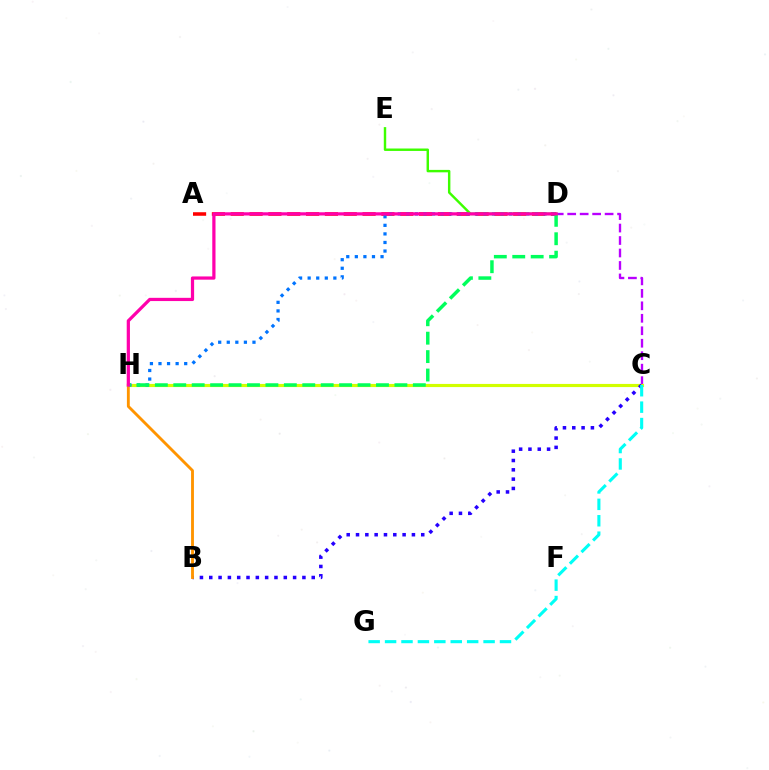{('C', 'D'): [{'color': '#b900ff', 'line_style': 'dashed', 'thickness': 1.69}], ('A', 'D'): [{'color': '#ff0000', 'line_style': 'dashed', 'thickness': 2.56}], ('C', 'H'): [{'color': '#d1ff00', 'line_style': 'solid', 'thickness': 2.27}], ('D', 'H'): [{'color': '#0074ff', 'line_style': 'dotted', 'thickness': 2.33}, {'color': '#00ff5c', 'line_style': 'dashed', 'thickness': 2.5}, {'color': '#ff00ac', 'line_style': 'solid', 'thickness': 2.32}], ('B', 'C'): [{'color': '#2500ff', 'line_style': 'dotted', 'thickness': 2.53}], ('B', 'H'): [{'color': '#ff9400', 'line_style': 'solid', 'thickness': 2.06}], ('D', 'E'): [{'color': '#3dff00', 'line_style': 'solid', 'thickness': 1.75}], ('C', 'G'): [{'color': '#00fff6', 'line_style': 'dashed', 'thickness': 2.23}]}